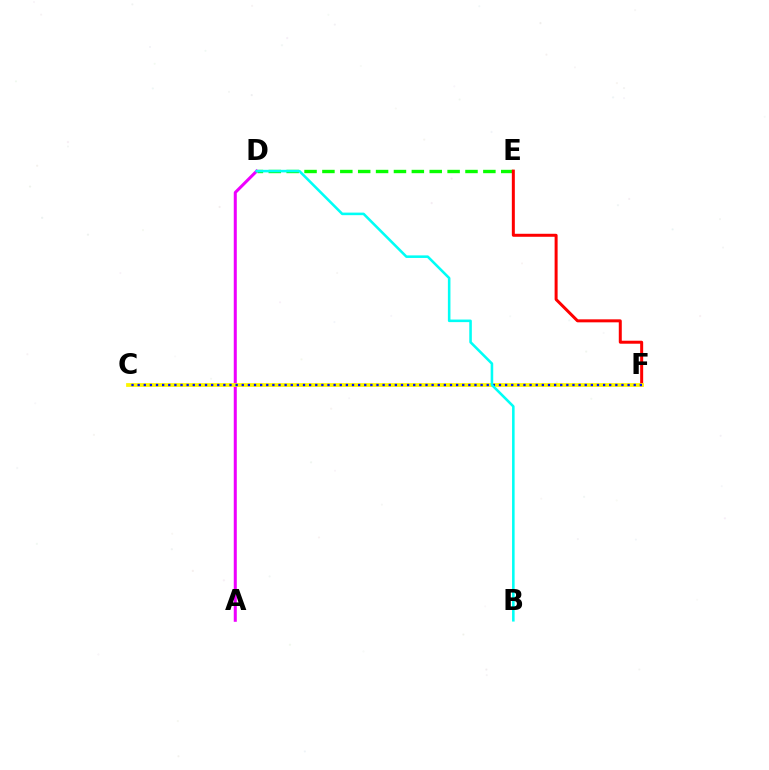{('D', 'E'): [{'color': '#08ff00', 'line_style': 'dashed', 'thickness': 2.43}], ('A', 'D'): [{'color': '#ee00ff', 'line_style': 'solid', 'thickness': 2.18}], ('E', 'F'): [{'color': '#ff0000', 'line_style': 'solid', 'thickness': 2.16}], ('C', 'F'): [{'color': '#fcf500', 'line_style': 'solid', 'thickness': 2.7}, {'color': '#0010ff', 'line_style': 'dotted', 'thickness': 1.66}], ('B', 'D'): [{'color': '#00fff6', 'line_style': 'solid', 'thickness': 1.85}]}